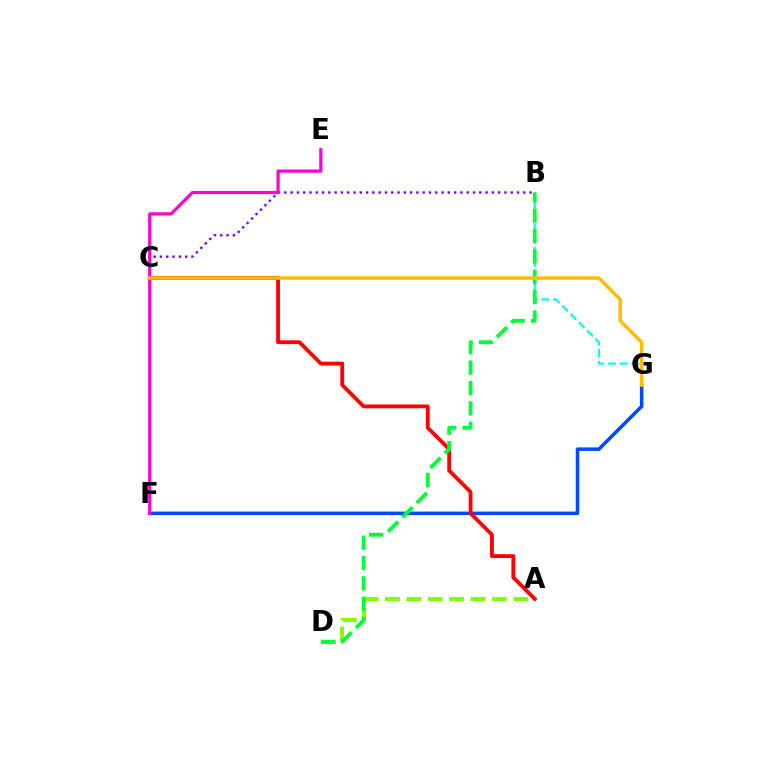{('F', 'G'): [{'color': '#004bff', 'line_style': 'solid', 'thickness': 2.53}], ('A', 'D'): [{'color': '#84ff00', 'line_style': 'dashed', 'thickness': 2.91}], ('A', 'C'): [{'color': '#ff0000', 'line_style': 'solid', 'thickness': 2.74}], ('B', 'C'): [{'color': '#7200ff', 'line_style': 'dotted', 'thickness': 1.71}], ('B', 'G'): [{'color': '#00fff6', 'line_style': 'dashed', 'thickness': 1.6}], ('E', 'F'): [{'color': '#ff00cf', 'line_style': 'solid', 'thickness': 2.31}], ('B', 'D'): [{'color': '#00ff39', 'line_style': 'dashed', 'thickness': 2.77}], ('C', 'G'): [{'color': '#ffbd00', 'line_style': 'solid', 'thickness': 2.51}]}